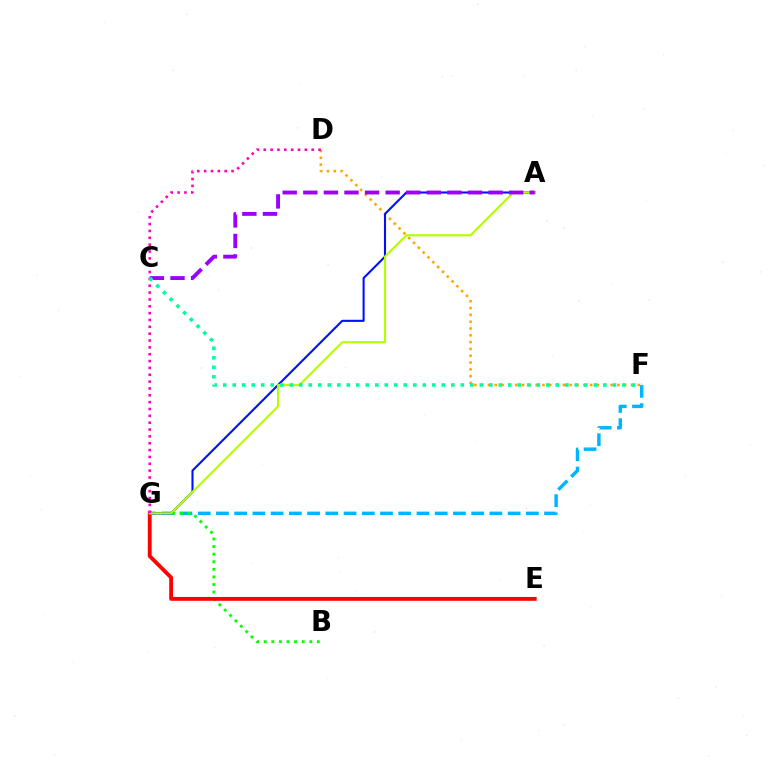{('F', 'G'): [{'color': '#00b5ff', 'line_style': 'dashed', 'thickness': 2.48}], ('B', 'G'): [{'color': '#08ff00', 'line_style': 'dotted', 'thickness': 2.06}], ('D', 'F'): [{'color': '#ffa500', 'line_style': 'dotted', 'thickness': 1.85}], ('A', 'G'): [{'color': '#0010ff', 'line_style': 'solid', 'thickness': 1.51}, {'color': '#b3ff00', 'line_style': 'solid', 'thickness': 1.53}], ('E', 'G'): [{'color': '#ff0000', 'line_style': 'solid', 'thickness': 2.76}], ('A', 'C'): [{'color': '#9b00ff', 'line_style': 'dashed', 'thickness': 2.8}], ('D', 'G'): [{'color': '#ff00bd', 'line_style': 'dotted', 'thickness': 1.86}], ('C', 'F'): [{'color': '#00ff9d', 'line_style': 'dotted', 'thickness': 2.58}]}